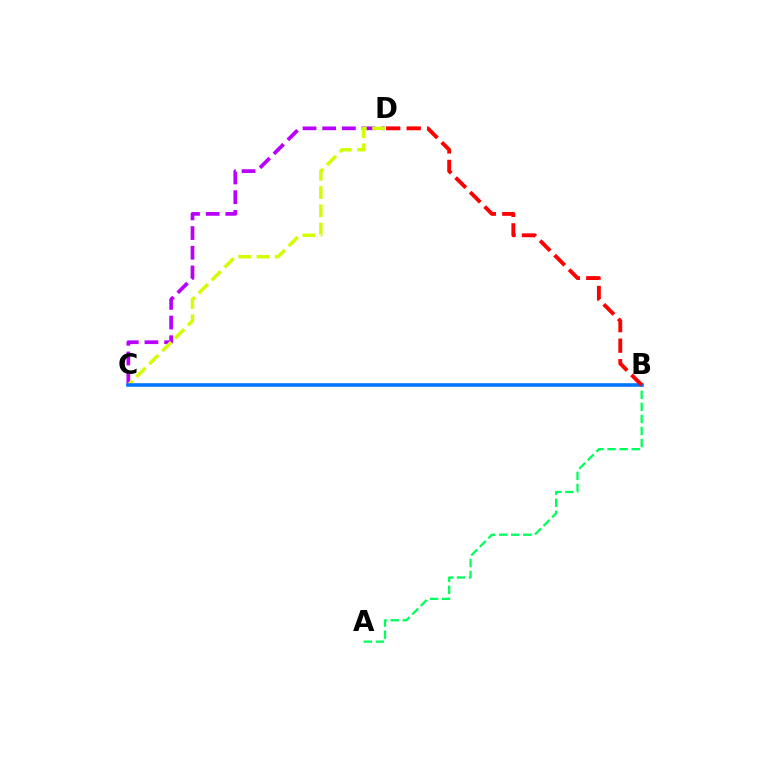{('C', 'D'): [{'color': '#b900ff', 'line_style': 'dashed', 'thickness': 2.67}, {'color': '#d1ff00', 'line_style': 'dashed', 'thickness': 2.48}], ('A', 'B'): [{'color': '#00ff5c', 'line_style': 'dashed', 'thickness': 1.64}], ('B', 'C'): [{'color': '#0074ff', 'line_style': 'solid', 'thickness': 2.59}], ('B', 'D'): [{'color': '#ff0000', 'line_style': 'dashed', 'thickness': 2.79}]}